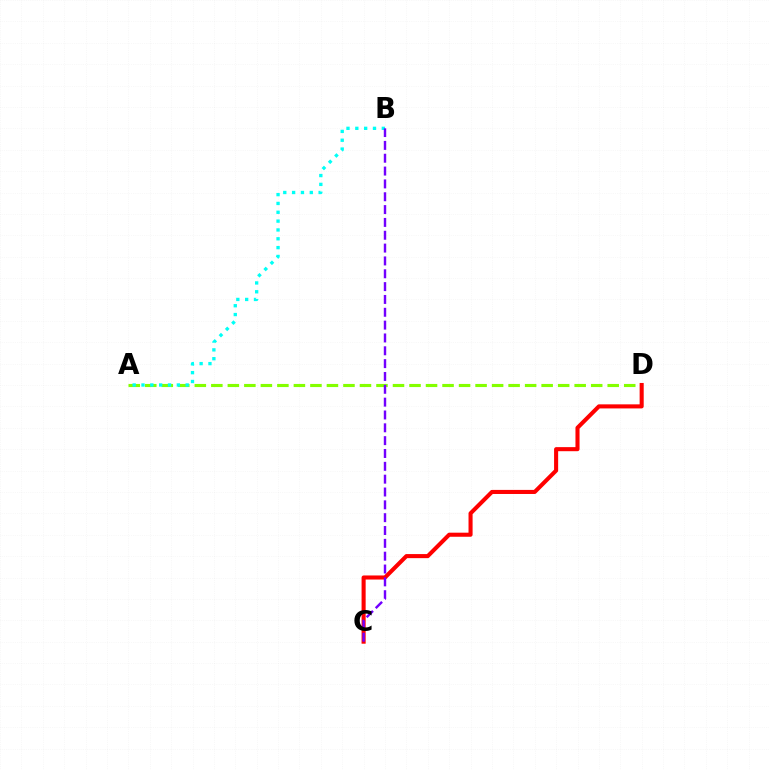{('A', 'D'): [{'color': '#84ff00', 'line_style': 'dashed', 'thickness': 2.24}], ('A', 'B'): [{'color': '#00fff6', 'line_style': 'dotted', 'thickness': 2.4}], ('C', 'D'): [{'color': '#ff0000', 'line_style': 'solid', 'thickness': 2.93}], ('B', 'C'): [{'color': '#7200ff', 'line_style': 'dashed', 'thickness': 1.74}]}